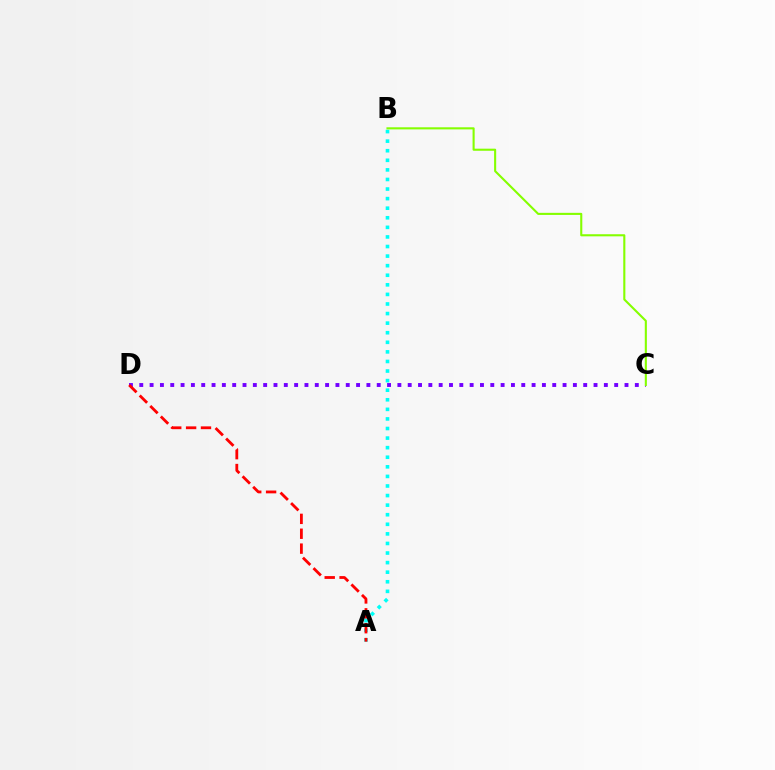{('C', 'D'): [{'color': '#7200ff', 'line_style': 'dotted', 'thickness': 2.81}], ('A', 'B'): [{'color': '#00fff6', 'line_style': 'dotted', 'thickness': 2.6}], ('B', 'C'): [{'color': '#84ff00', 'line_style': 'solid', 'thickness': 1.51}], ('A', 'D'): [{'color': '#ff0000', 'line_style': 'dashed', 'thickness': 2.02}]}